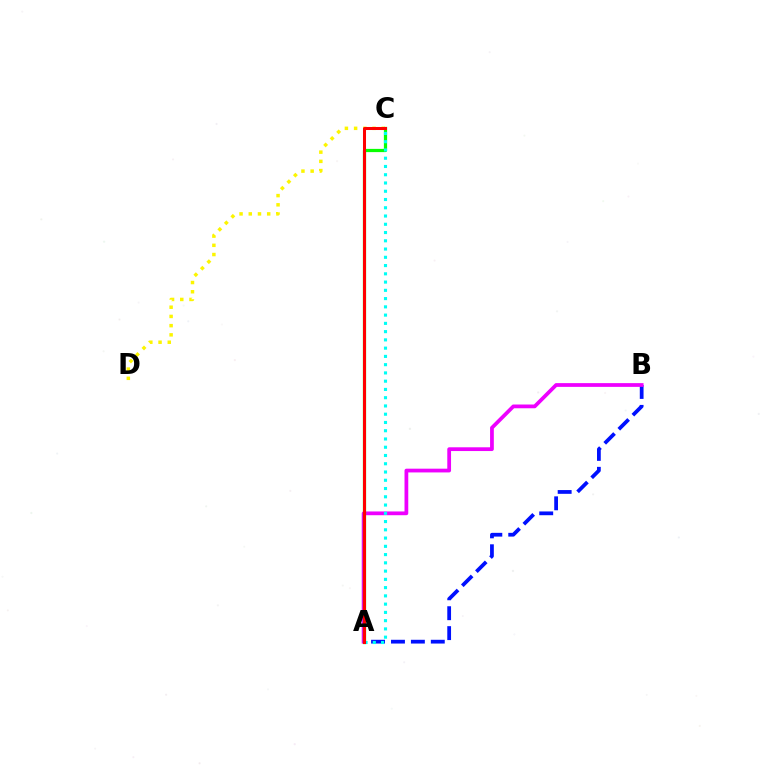{('A', 'B'): [{'color': '#0010ff', 'line_style': 'dashed', 'thickness': 2.71}, {'color': '#ee00ff', 'line_style': 'solid', 'thickness': 2.7}], ('A', 'C'): [{'color': '#08ff00', 'line_style': 'solid', 'thickness': 2.32}, {'color': '#00fff6', 'line_style': 'dotted', 'thickness': 2.24}, {'color': '#ff0000', 'line_style': 'solid', 'thickness': 2.18}], ('C', 'D'): [{'color': '#fcf500', 'line_style': 'dotted', 'thickness': 2.5}]}